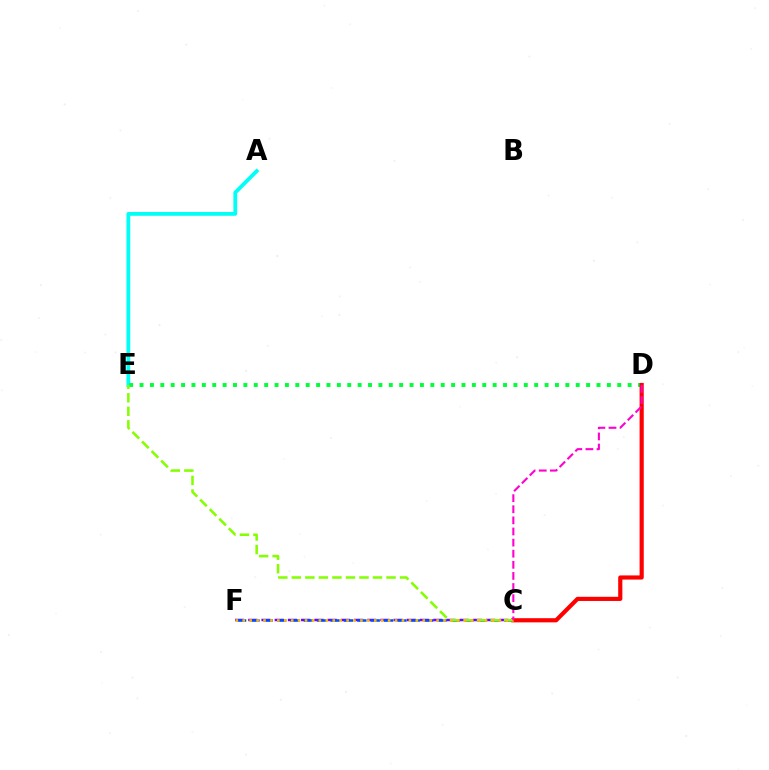{('C', 'F'): [{'color': '#7200ff', 'line_style': 'dashed', 'thickness': 1.79}, {'color': '#004bff', 'line_style': 'dashed', 'thickness': 1.82}, {'color': '#ffbd00', 'line_style': 'dotted', 'thickness': 1.88}], ('A', 'E'): [{'color': '#00fff6', 'line_style': 'solid', 'thickness': 2.72}], ('D', 'E'): [{'color': '#00ff39', 'line_style': 'dotted', 'thickness': 2.82}], ('C', 'D'): [{'color': '#ff0000', 'line_style': 'solid', 'thickness': 2.99}, {'color': '#ff00cf', 'line_style': 'dashed', 'thickness': 1.51}], ('C', 'E'): [{'color': '#84ff00', 'line_style': 'dashed', 'thickness': 1.84}]}